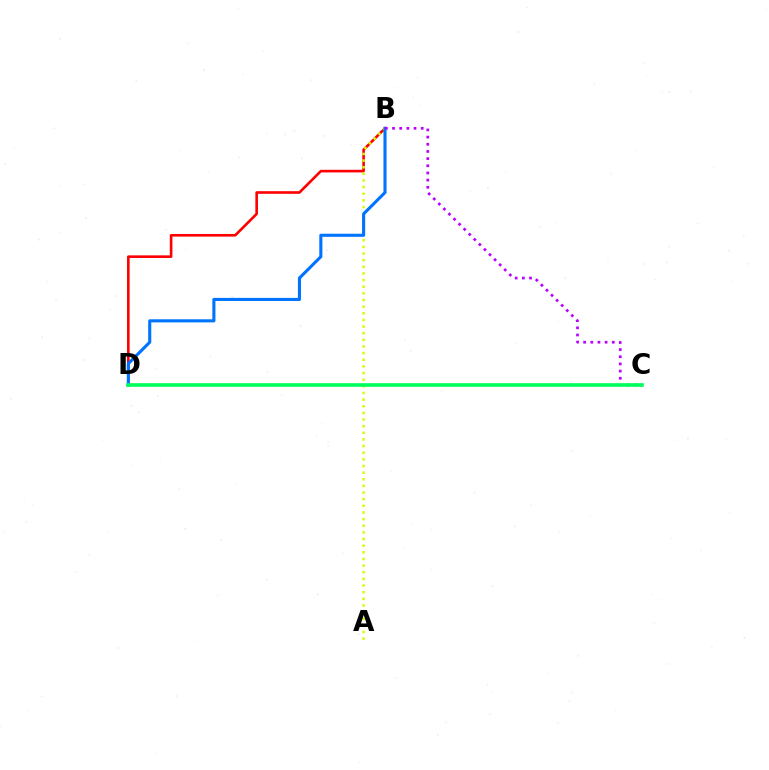{('B', 'D'): [{'color': '#ff0000', 'line_style': 'solid', 'thickness': 1.89}, {'color': '#0074ff', 'line_style': 'solid', 'thickness': 2.23}], ('A', 'B'): [{'color': '#d1ff00', 'line_style': 'dotted', 'thickness': 1.8}], ('B', 'C'): [{'color': '#b900ff', 'line_style': 'dotted', 'thickness': 1.95}], ('C', 'D'): [{'color': '#00ff5c', 'line_style': 'solid', 'thickness': 2.61}]}